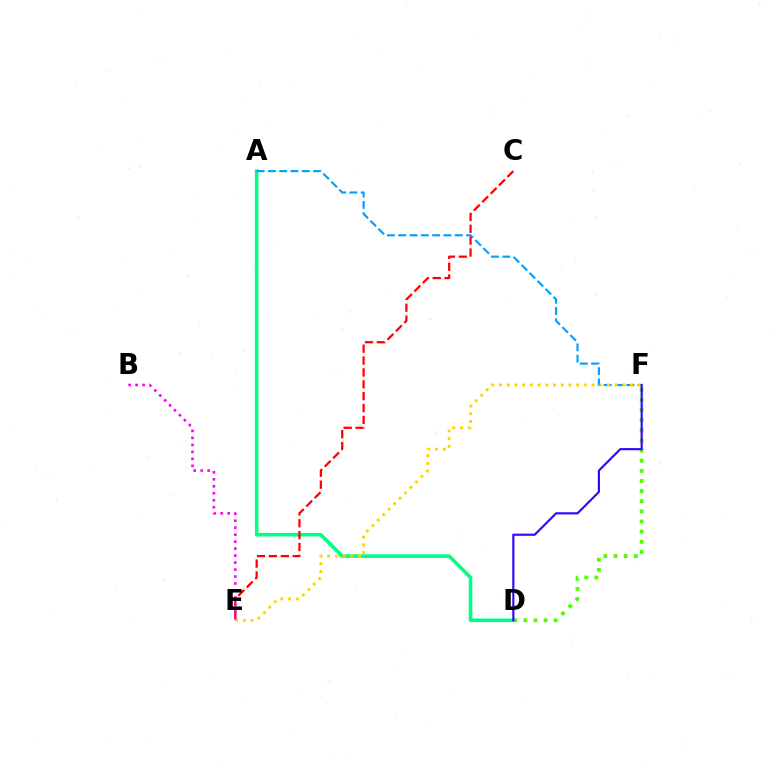{('D', 'F'): [{'color': '#4fff00', 'line_style': 'dotted', 'thickness': 2.75}, {'color': '#3700ff', 'line_style': 'solid', 'thickness': 1.54}], ('A', 'D'): [{'color': '#00ff86', 'line_style': 'solid', 'thickness': 2.59}], ('A', 'F'): [{'color': '#009eff', 'line_style': 'dashed', 'thickness': 1.53}], ('E', 'F'): [{'color': '#ffd500', 'line_style': 'dotted', 'thickness': 2.09}], ('C', 'E'): [{'color': '#ff0000', 'line_style': 'dashed', 'thickness': 1.61}], ('B', 'E'): [{'color': '#ff00ed', 'line_style': 'dotted', 'thickness': 1.9}]}